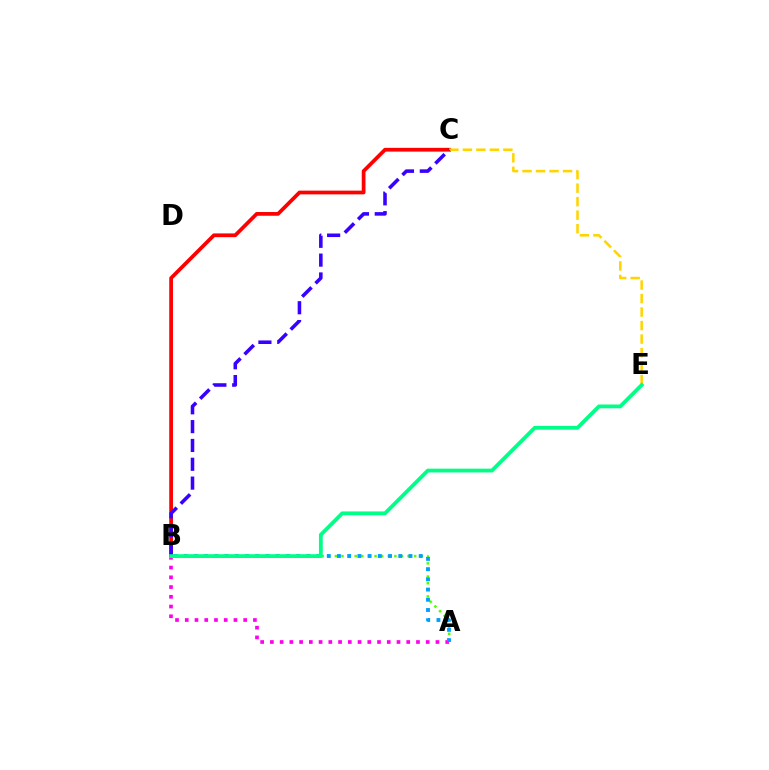{('B', 'C'): [{'color': '#ff0000', 'line_style': 'solid', 'thickness': 2.69}, {'color': '#3700ff', 'line_style': 'dashed', 'thickness': 2.56}], ('C', 'E'): [{'color': '#ffd500', 'line_style': 'dashed', 'thickness': 1.83}], ('A', 'B'): [{'color': '#4fff00', 'line_style': 'dotted', 'thickness': 1.8}, {'color': '#ff00ed', 'line_style': 'dotted', 'thickness': 2.65}, {'color': '#009eff', 'line_style': 'dotted', 'thickness': 2.78}], ('B', 'E'): [{'color': '#00ff86', 'line_style': 'solid', 'thickness': 2.73}]}